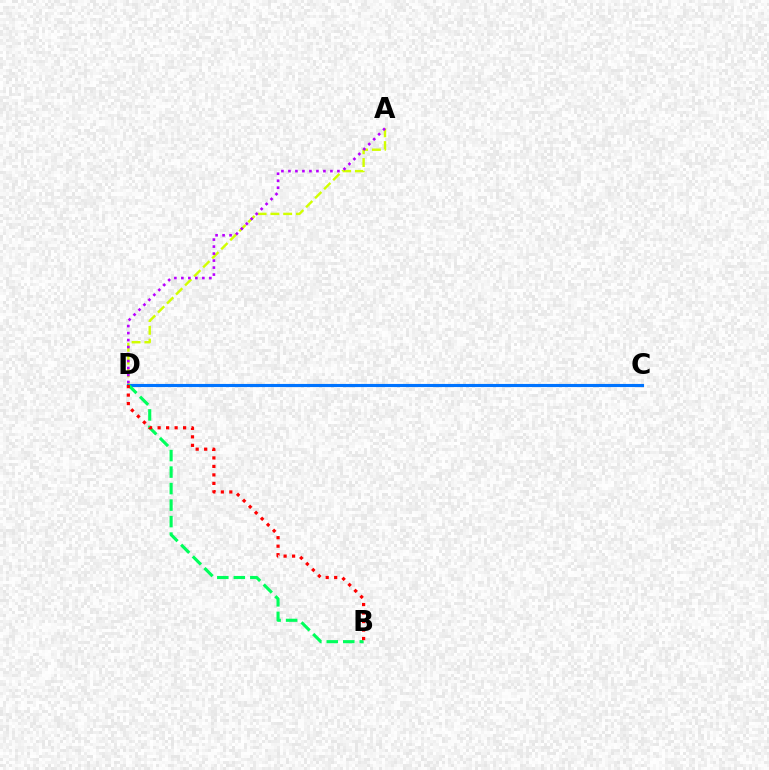{('A', 'D'): [{'color': '#d1ff00', 'line_style': 'dashed', 'thickness': 1.74}, {'color': '#b900ff', 'line_style': 'dotted', 'thickness': 1.9}], ('C', 'D'): [{'color': '#0074ff', 'line_style': 'solid', 'thickness': 2.24}], ('B', 'D'): [{'color': '#00ff5c', 'line_style': 'dashed', 'thickness': 2.24}, {'color': '#ff0000', 'line_style': 'dotted', 'thickness': 2.31}]}